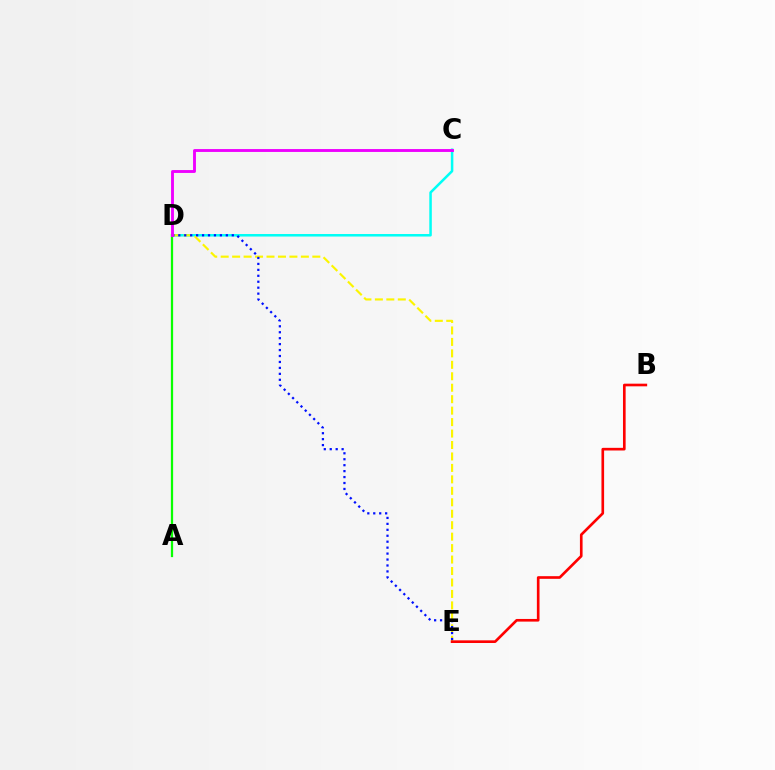{('C', 'D'): [{'color': '#00fff6', 'line_style': 'solid', 'thickness': 1.82}, {'color': '#ee00ff', 'line_style': 'solid', 'thickness': 2.08}], ('D', 'E'): [{'color': '#fcf500', 'line_style': 'dashed', 'thickness': 1.56}, {'color': '#0010ff', 'line_style': 'dotted', 'thickness': 1.62}], ('A', 'D'): [{'color': '#08ff00', 'line_style': 'solid', 'thickness': 1.62}], ('B', 'E'): [{'color': '#ff0000', 'line_style': 'solid', 'thickness': 1.91}]}